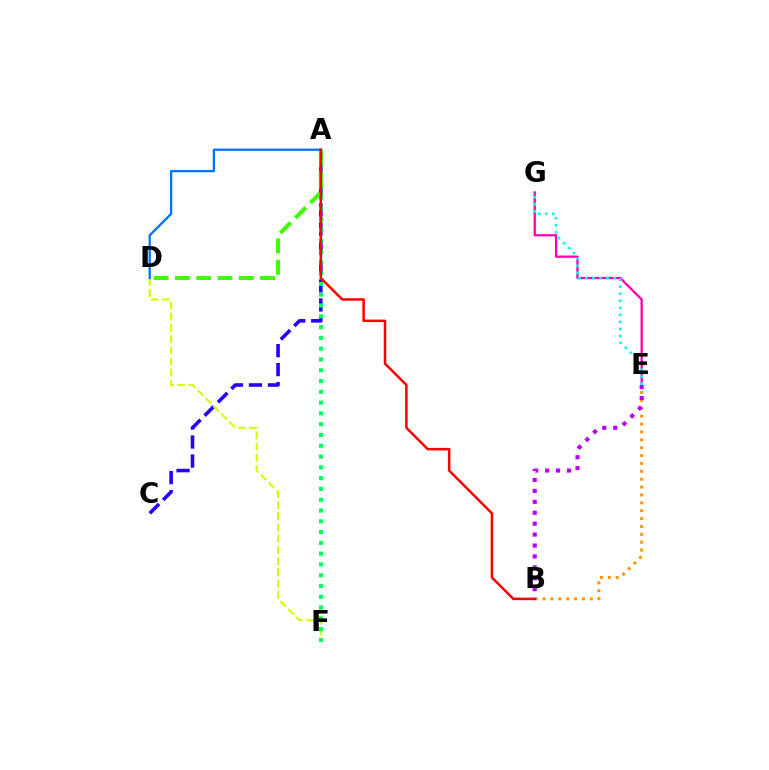{('A', 'C'): [{'color': '#2500ff', 'line_style': 'dashed', 'thickness': 2.58}], ('D', 'F'): [{'color': '#d1ff00', 'line_style': 'dashed', 'thickness': 1.52}], ('B', 'E'): [{'color': '#ff9400', 'line_style': 'dotted', 'thickness': 2.14}, {'color': '#b900ff', 'line_style': 'dotted', 'thickness': 2.97}], ('E', 'G'): [{'color': '#ff00ac', 'line_style': 'solid', 'thickness': 1.65}, {'color': '#00fff6', 'line_style': 'dotted', 'thickness': 1.92}], ('A', 'F'): [{'color': '#00ff5c', 'line_style': 'dotted', 'thickness': 2.93}], ('A', 'D'): [{'color': '#3dff00', 'line_style': 'dashed', 'thickness': 2.89}, {'color': '#0074ff', 'line_style': 'solid', 'thickness': 1.67}], ('A', 'B'): [{'color': '#ff0000', 'line_style': 'solid', 'thickness': 1.81}]}